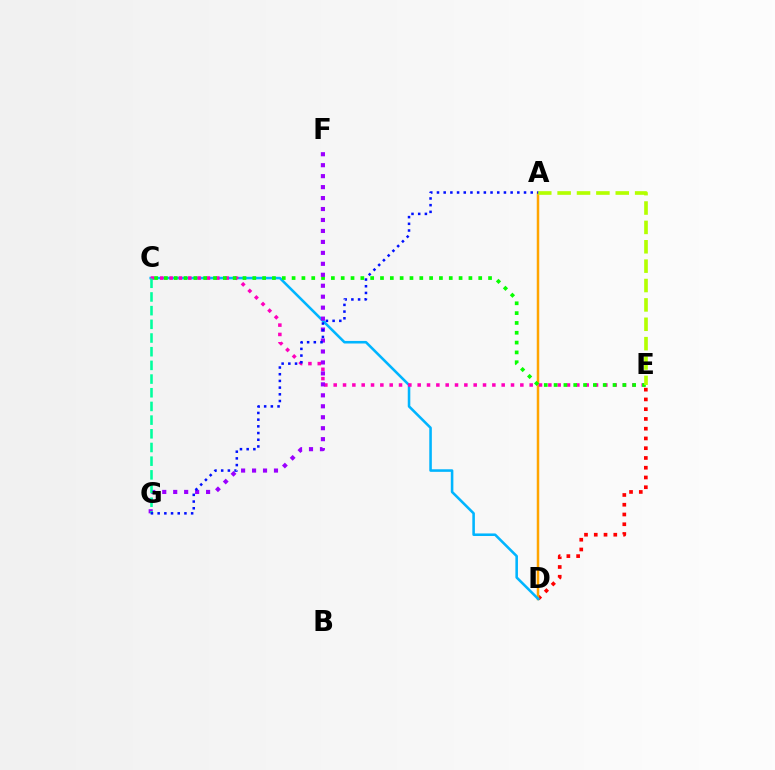{('D', 'E'): [{'color': '#ff0000', 'line_style': 'dotted', 'thickness': 2.65}], ('A', 'D'): [{'color': '#ffa500', 'line_style': 'solid', 'thickness': 1.8}], ('C', 'D'): [{'color': '#00b5ff', 'line_style': 'solid', 'thickness': 1.85}], ('C', 'E'): [{'color': '#ff00bd', 'line_style': 'dotted', 'thickness': 2.54}, {'color': '#08ff00', 'line_style': 'dotted', 'thickness': 2.67}], ('F', 'G'): [{'color': '#9b00ff', 'line_style': 'dotted', 'thickness': 2.98}], ('C', 'G'): [{'color': '#00ff9d', 'line_style': 'dashed', 'thickness': 1.86}], ('A', 'E'): [{'color': '#b3ff00', 'line_style': 'dashed', 'thickness': 2.63}], ('A', 'G'): [{'color': '#0010ff', 'line_style': 'dotted', 'thickness': 1.82}]}